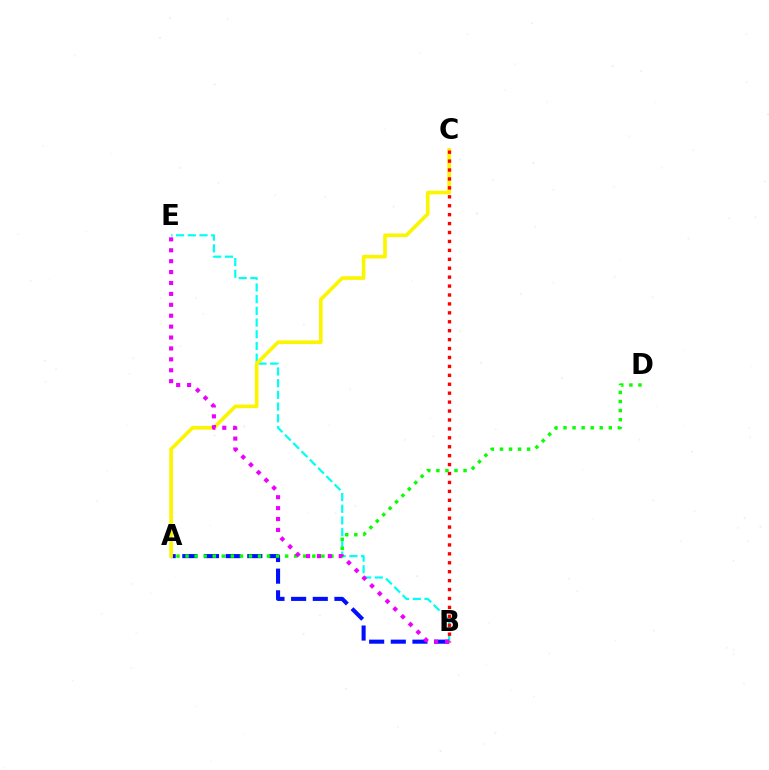{('B', 'E'): [{'color': '#00fff6', 'line_style': 'dashed', 'thickness': 1.59}, {'color': '#ee00ff', 'line_style': 'dotted', 'thickness': 2.96}], ('A', 'B'): [{'color': '#0010ff', 'line_style': 'dashed', 'thickness': 2.94}], ('A', 'C'): [{'color': '#fcf500', 'line_style': 'solid', 'thickness': 2.63}], ('B', 'C'): [{'color': '#ff0000', 'line_style': 'dotted', 'thickness': 2.43}], ('A', 'D'): [{'color': '#08ff00', 'line_style': 'dotted', 'thickness': 2.46}]}